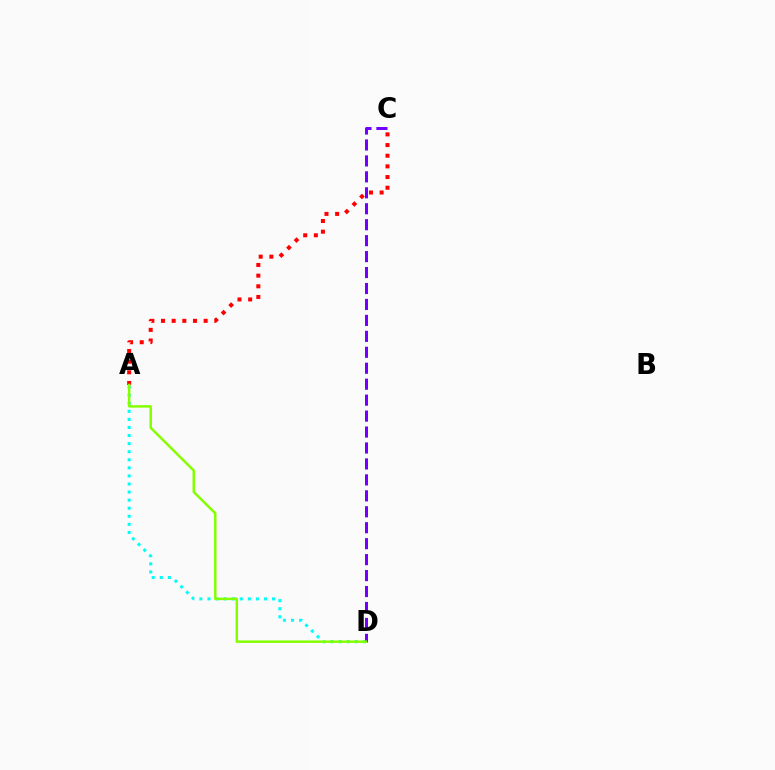{('A', 'D'): [{'color': '#00fff6', 'line_style': 'dotted', 'thickness': 2.19}, {'color': '#84ff00', 'line_style': 'solid', 'thickness': 1.78}], ('C', 'D'): [{'color': '#7200ff', 'line_style': 'dashed', 'thickness': 2.17}], ('A', 'C'): [{'color': '#ff0000', 'line_style': 'dotted', 'thickness': 2.9}]}